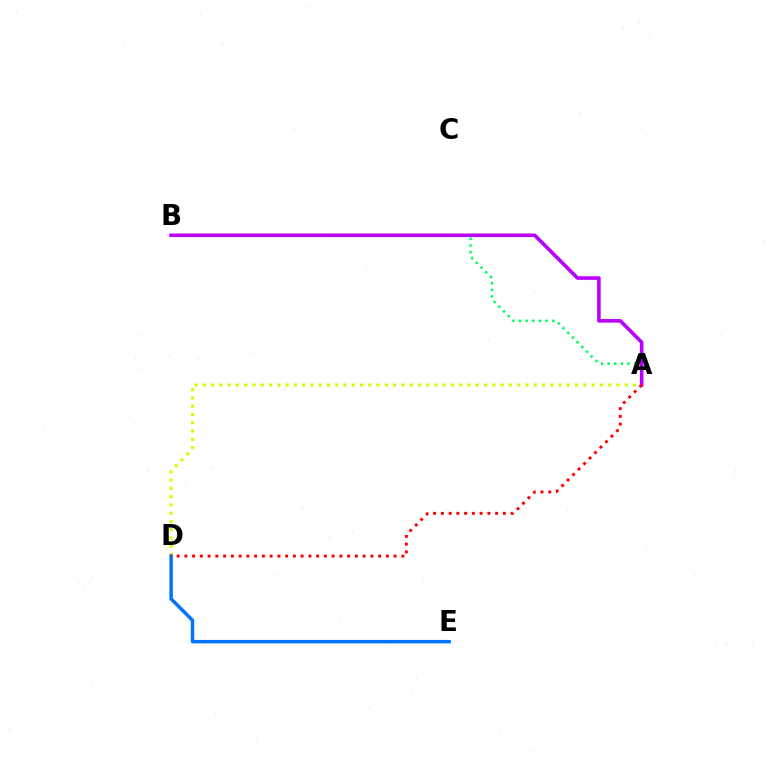{('A', 'D'): [{'color': '#d1ff00', 'line_style': 'dotted', 'thickness': 2.25}, {'color': '#ff0000', 'line_style': 'dotted', 'thickness': 2.11}], ('A', 'B'): [{'color': '#00ff5c', 'line_style': 'dotted', 'thickness': 1.81}, {'color': '#b900ff', 'line_style': 'solid', 'thickness': 2.58}], ('D', 'E'): [{'color': '#0074ff', 'line_style': 'solid', 'thickness': 2.49}]}